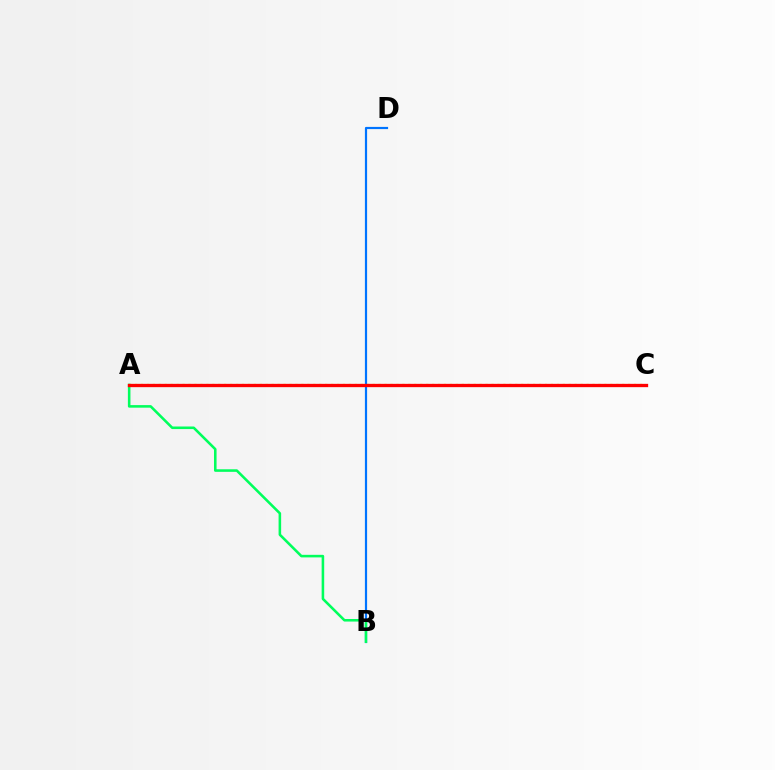{('A', 'C'): [{'color': '#d1ff00', 'line_style': 'dotted', 'thickness': 1.61}, {'color': '#b900ff', 'line_style': 'dashed', 'thickness': 2.01}, {'color': '#ff0000', 'line_style': 'solid', 'thickness': 2.38}], ('B', 'D'): [{'color': '#0074ff', 'line_style': 'solid', 'thickness': 1.58}], ('A', 'B'): [{'color': '#00ff5c', 'line_style': 'solid', 'thickness': 1.85}]}